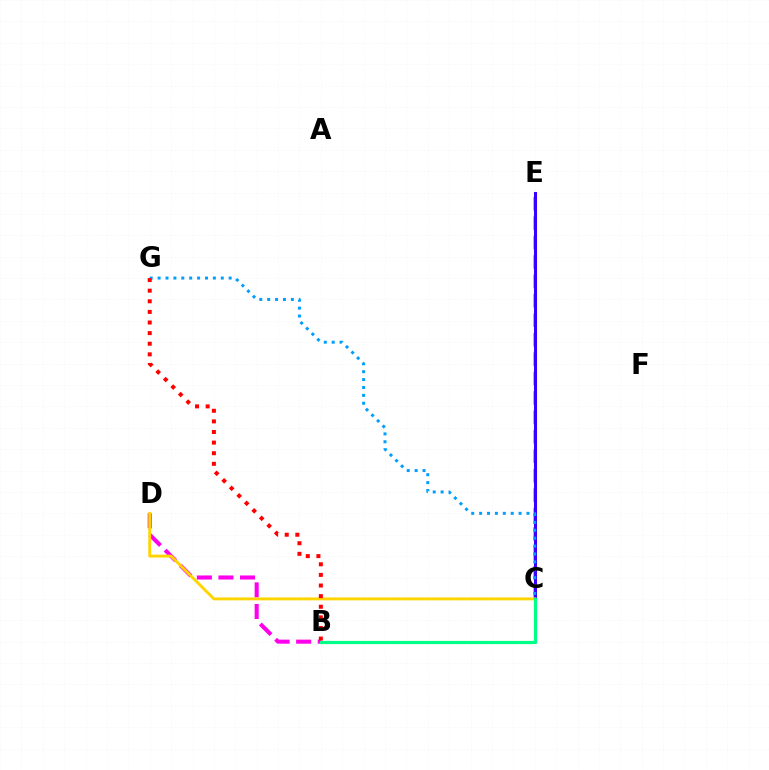{('C', 'E'): [{'color': '#4fff00', 'line_style': 'dashed', 'thickness': 2.64}, {'color': '#3700ff', 'line_style': 'solid', 'thickness': 2.21}], ('B', 'D'): [{'color': '#ff00ed', 'line_style': 'dashed', 'thickness': 2.93}], ('C', 'G'): [{'color': '#009eff', 'line_style': 'dotted', 'thickness': 2.15}], ('C', 'D'): [{'color': '#ffd500', 'line_style': 'solid', 'thickness': 2.08}], ('B', 'C'): [{'color': '#00ff86', 'line_style': 'solid', 'thickness': 2.31}], ('B', 'G'): [{'color': '#ff0000', 'line_style': 'dotted', 'thickness': 2.88}]}